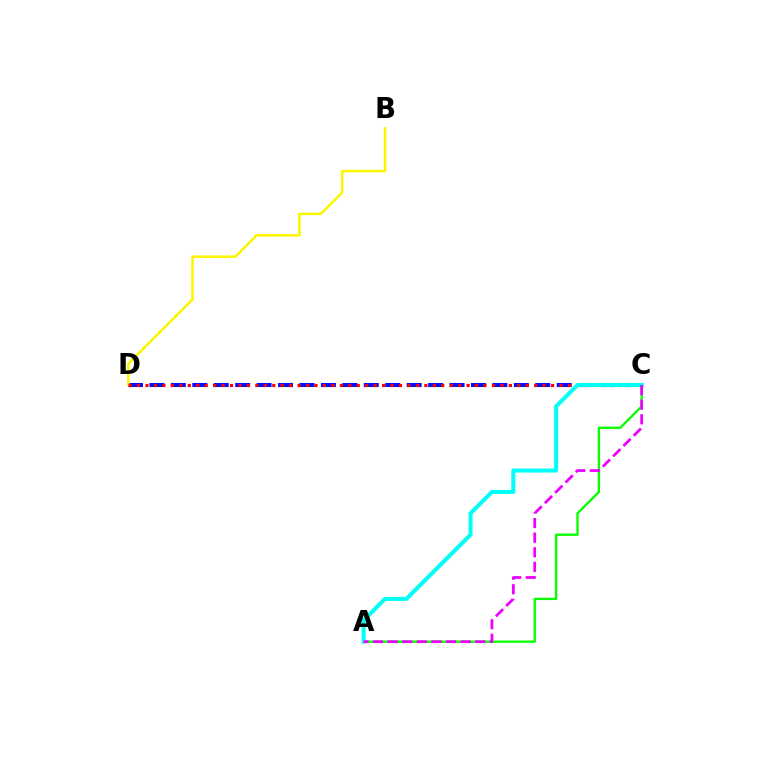{('C', 'D'): [{'color': '#0010ff', 'line_style': 'dashed', 'thickness': 2.91}, {'color': '#ff0000', 'line_style': 'dotted', 'thickness': 2.3}], ('A', 'C'): [{'color': '#08ff00', 'line_style': 'solid', 'thickness': 1.68}, {'color': '#00fff6', 'line_style': 'solid', 'thickness': 2.9}, {'color': '#ee00ff', 'line_style': 'dashed', 'thickness': 1.98}], ('B', 'D'): [{'color': '#fcf500', 'line_style': 'solid', 'thickness': 1.8}]}